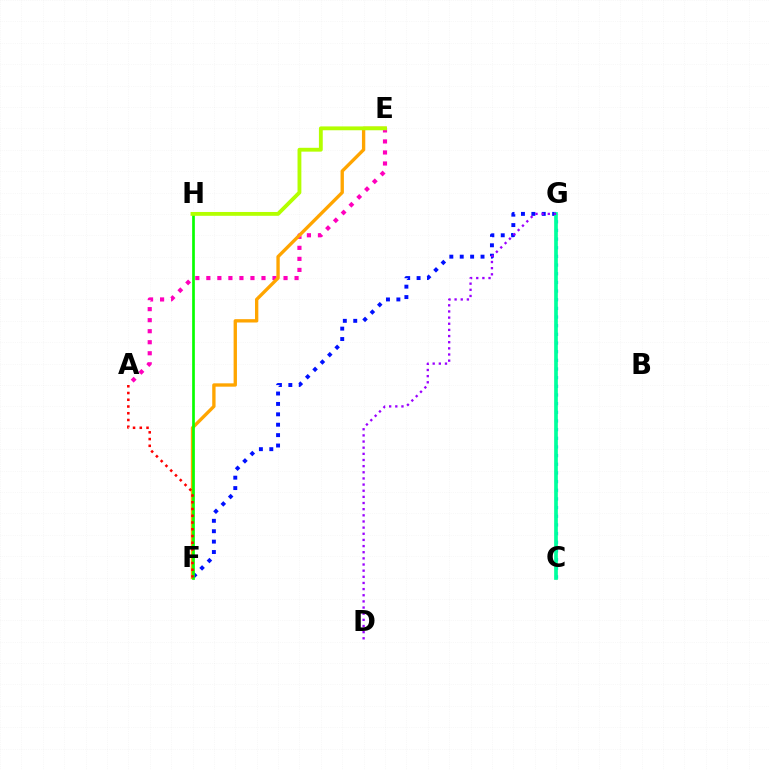{('C', 'G'): [{'color': '#00b5ff', 'line_style': 'dotted', 'thickness': 2.35}, {'color': '#00ff9d', 'line_style': 'solid', 'thickness': 2.65}], ('A', 'E'): [{'color': '#ff00bd', 'line_style': 'dotted', 'thickness': 3.0}], ('F', 'G'): [{'color': '#0010ff', 'line_style': 'dotted', 'thickness': 2.83}], ('E', 'F'): [{'color': '#ffa500', 'line_style': 'solid', 'thickness': 2.41}], ('F', 'H'): [{'color': '#08ff00', 'line_style': 'solid', 'thickness': 1.94}], ('E', 'H'): [{'color': '#b3ff00', 'line_style': 'solid', 'thickness': 2.77}], ('D', 'G'): [{'color': '#9b00ff', 'line_style': 'dotted', 'thickness': 1.67}], ('A', 'F'): [{'color': '#ff0000', 'line_style': 'dotted', 'thickness': 1.83}]}